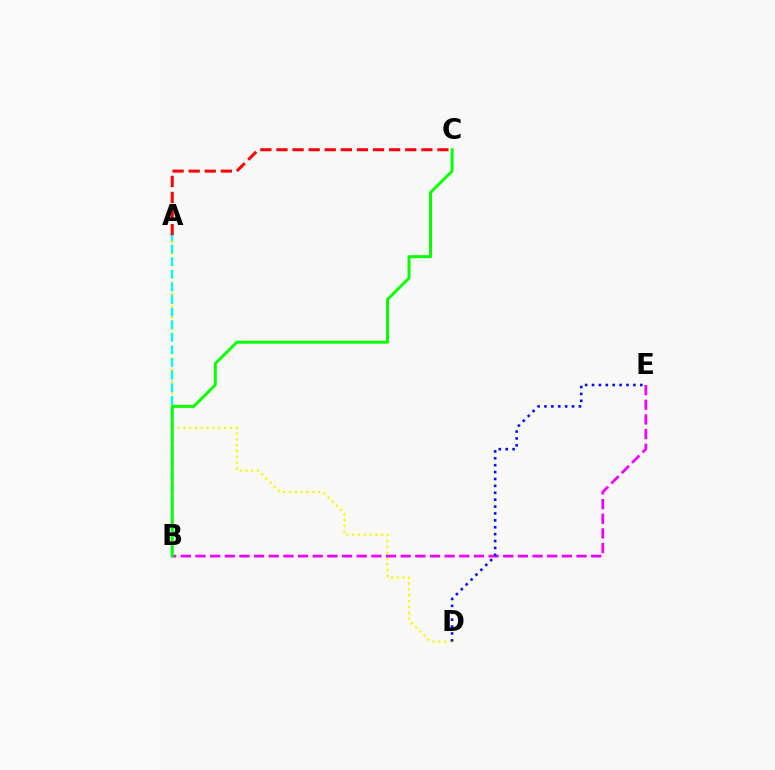{('A', 'D'): [{'color': '#fcf500', 'line_style': 'dotted', 'thickness': 1.58}], ('A', 'C'): [{'color': '#ff0000', 'line_style': 'dashed', 'thickness': 2.19}], ('A', 'B'): [{'color': '#00fff6', 'line_style': 'dashed', 'thickness': 1.71}], ('B', 'E'): [{'color': '#ee00ff', 'line_style': 'dashed', 'thickness': 1.99}], ('B', 'C'): [{'color': '#08ff00', 'line_style': 'solid', 'thickness': 2.14}], ('D', 'E'): [{'color': '#0010ff', 'line_style': 'dotted', 'thickness': 1.87}]}